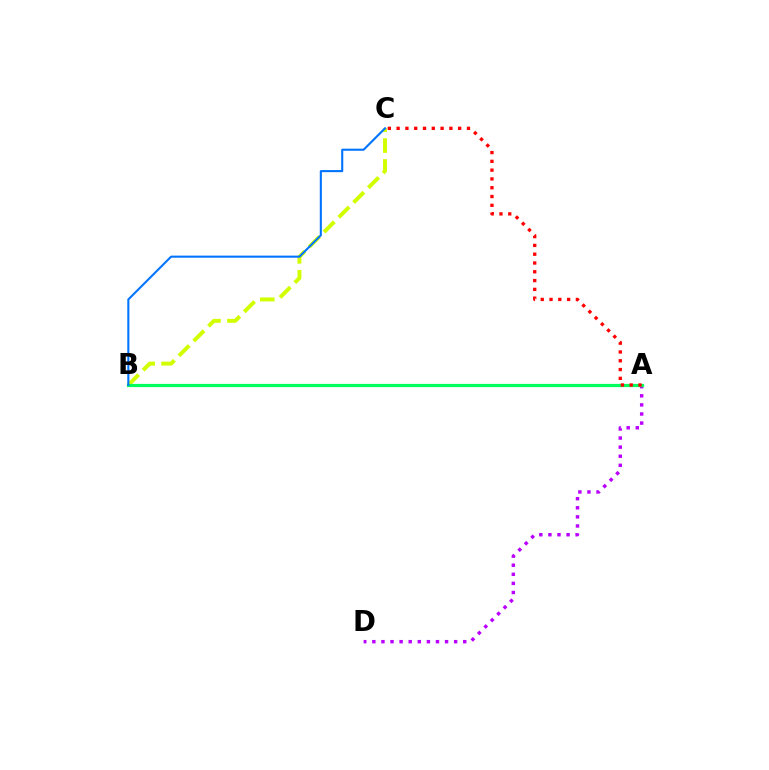{('B', 'C'): [{'color': '#d1ff00', 'line_style': 'dashed', 'thickness': 2.84}, {'color': '#0074ff', 'line_style': 'solid', 'thickness': 1.5}], ('A', 'D'): [{'color': '#b900ff', 'line_style': 'dotted', 'thickness': 2.47}], ('A', 'B'): [{'color': '#00ff5c', 'line_style': 'solid', 'thickness': 2.32}], ('A', 'C'): [{'color': '#ff0000', 'line_style': 'dotted', 'thickness': 2.39}]}